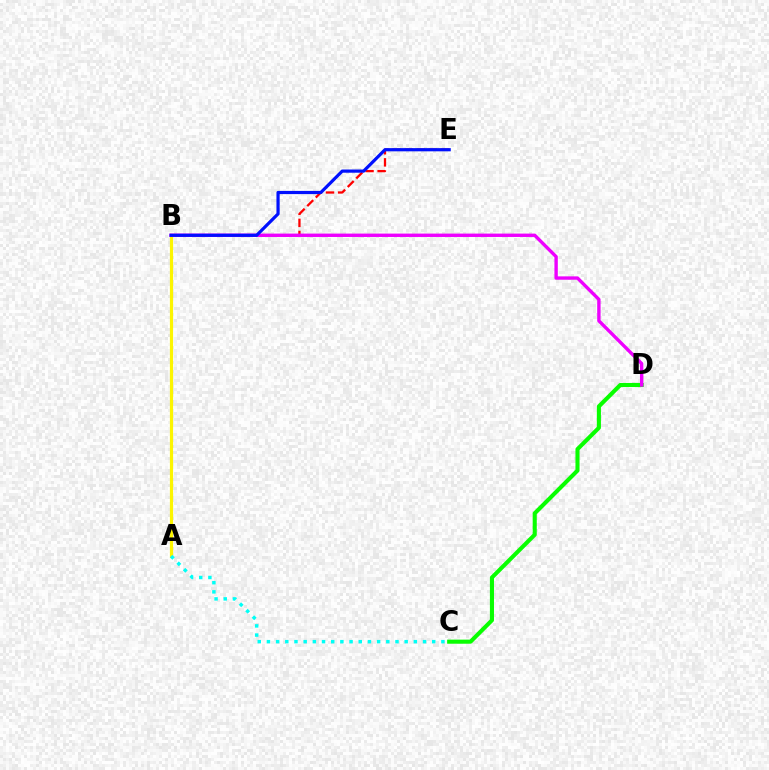{('A', 'B'): [{'color': '#fcf500', 'line_style': 'solid', 'thickness': 2.3}], ('C', 'D'): [{'color': '#08ff00', 'line_style': 'solid', 'thickness': 2.94}], ('B', 'E'): [{'color': '#ff0000', 'line_style': 'dashed', 'thickness': 1.64}, {'color': '#0010ff', 'line_style': 'solid', 'thickness': 2.31}], ('B', 'D'): [{'color': '#ee00ff', 'line_style': 'solid', 'thickness': 2.43}], ('A', 'C'): [{'color': '#00fff6', 'line_style': 'dotted', 'thickness': 2.49}]}